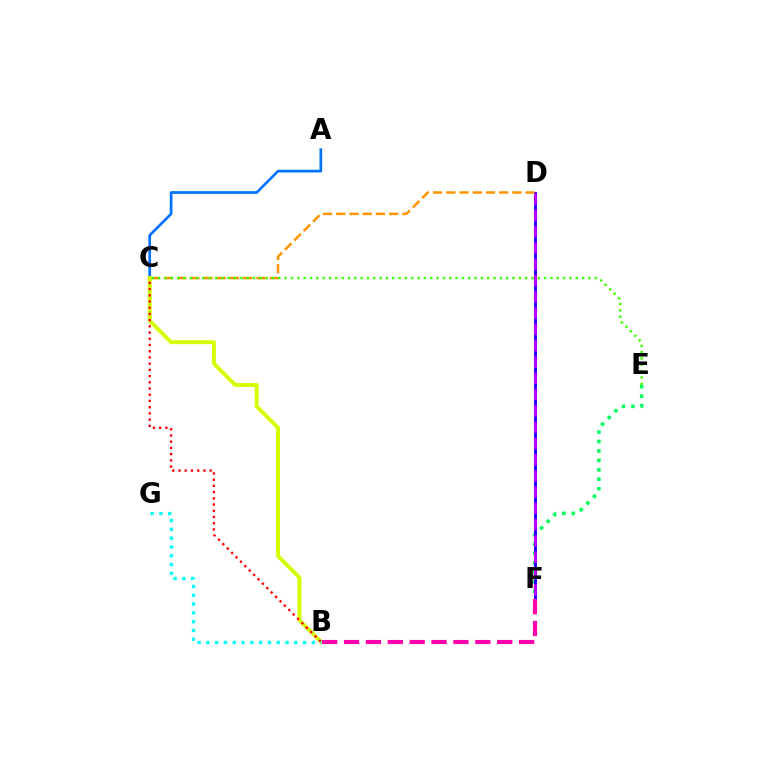{('E', 'F'): [{'color': '#00ff5c', 'line_style': 'dotted', 'thickness': 2.56}], ('D', 'F'): [{'color': '#2500ff', 'line_style': 'solid', 'thickness': 2.13}, {'color': '#b900ff', 'line_style': 'dashed', 'thickness': 2.21}], ('C', 'D'): [{'color': '#ff9400', 'line_style': 'dashed', 'thickness': 1.79}], ('A', 'C'): [{'color': '#0074ff', 'line_style': 'solid', 'thickness': 1.95}], ('B', 'C'): [{'color': '#d1ff00', 'line_style': 'solid', 'thickness': 2.81}, {'color': '#ff0000', 'line_style': 'dotted', 'thickness': 1.69}], ('C', 'E'): [{'color': '#3dff00', 'line_style': 'dotted', 'thickness': 1.72}], ('B', 'G'): [{'color': '#00fff6', 'line_style': 'dotted', 'thickness': 2.39}], ('B', 'F'): [{'color': '#ff00ac', 'line_style': 'dashed', 'thickness': 2.97}]}